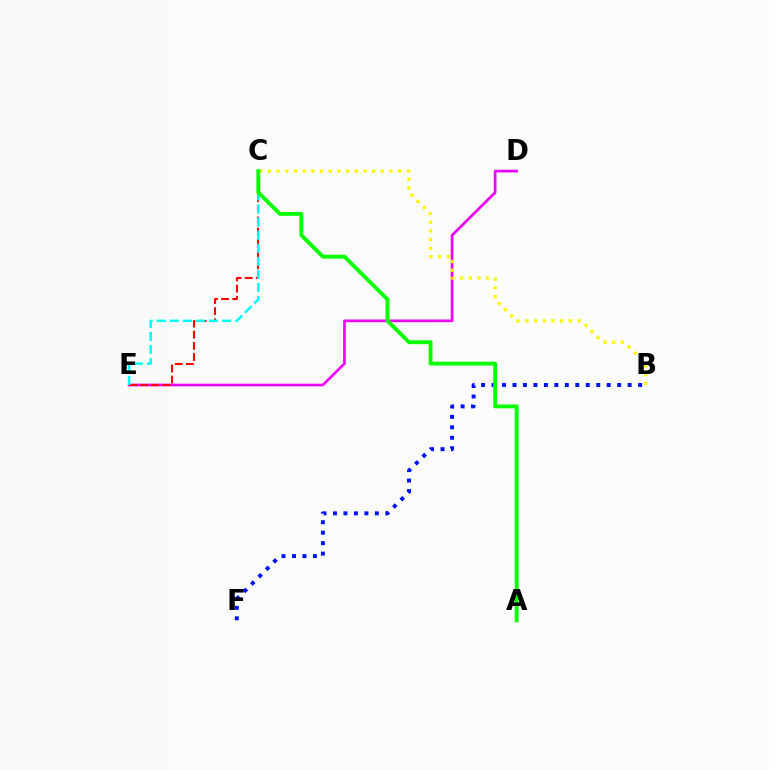{('D', 'E'): [{'color': '#ee00ff', 'line_style': 'solid', 'thickness': 1.94}], ('C', 'E'): [{'color': '#ff0000', 'line_style': 'dashed', 'thickness': 1.51}, {'color': '#00fff6', 'line_style': 'dashed', 'thickness': 1.78}], ('B', 'F'): [{'color': '#0010ff', 'line_style': 'dotted', 'thickness': 2.84}], ('B', 'C'): [{'color': '#fcf500', 'line_style': 'dotted', 'thickness': 2.36}], ('A', 'C'): [{'color': '#08ff00', 'line_style': 'solid', 'thickness': 2.79}]}